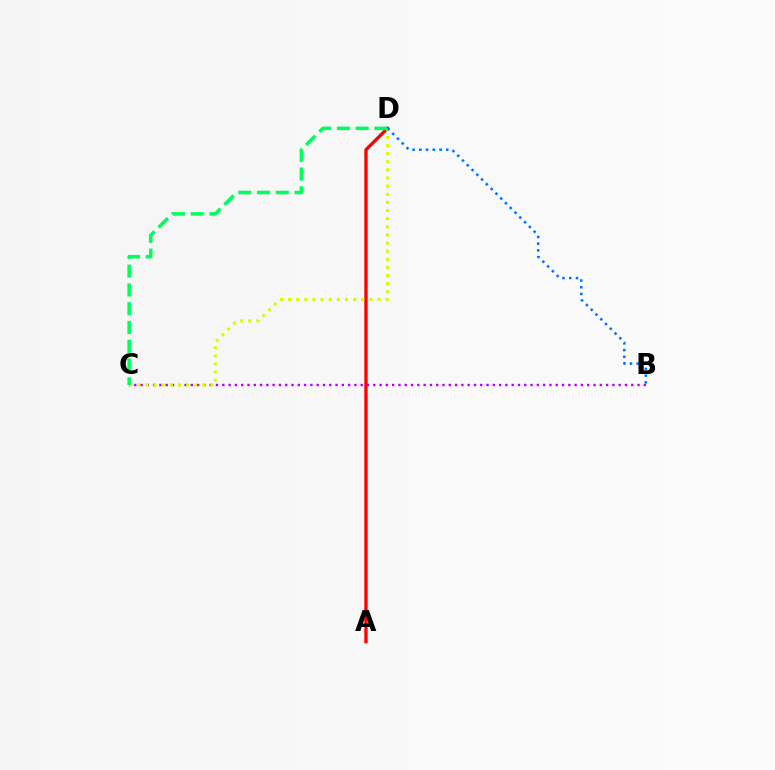{('A', 'D'): [{'color': '#ff0000', 'line_style': 'solid', 'thickness': 2.39}], ('B', 'C'): [{'color': '#b900ff', 'line_style': 'dotted', 'thickness': 1.71}], ('C', 'D'): [{'color': '#d1ff00', 'line_style': 'dotted', 'thickness': 2.21}, {'color': '#00ff5c', 'line_style': 'dashed', 'thickness': 2.55}], ('B', 'D'): [{'color': '#0074ff', 'line_style': 'dotted', 'thickness': 1.83}]}